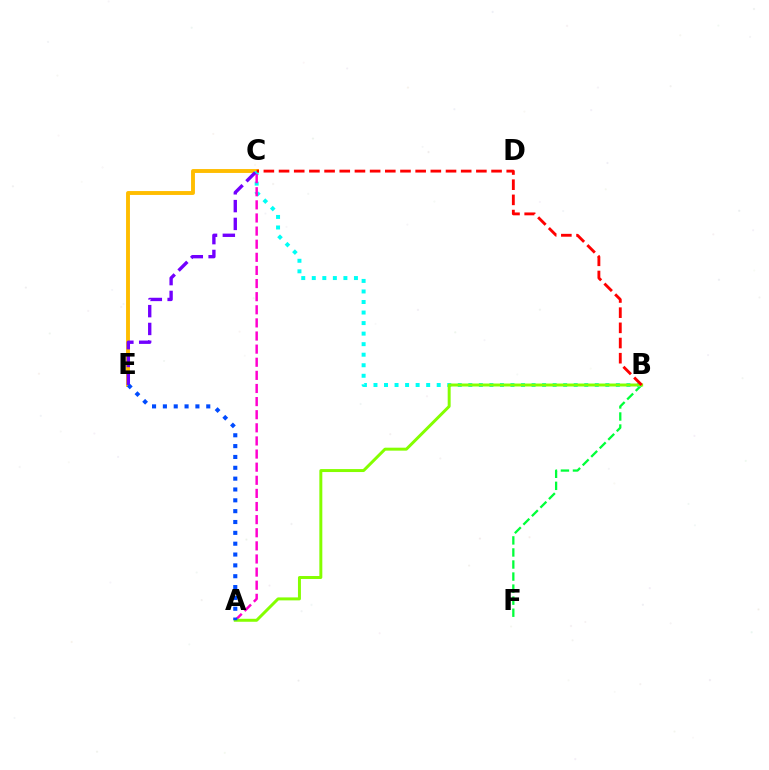{('C', 'E'): [{'color': '#ffbd00', 'line_style': 'solid', 'thickness': 2.8}, {'color': '#7200ff', 'line_style': 'dashed', 'thickness': 2.42}], ('B', 'F'): [{'color': '#00ff39', 'line_style': 'dashed', 'thickness': 1.64}], ('B', 'C'): [{'color': '#00fff6', 'line_style': 'dotted', 'thickness': 2.86}, {'color': '#ff0000', 'line_style': 'dashed', 'thickness': 2.06}], ('A', 'C'): [{'color': '#ff00cf', 'line_style': 'dashed', 'thickness': 1.78}], ('A', 'B'): [{'color': '#84ff00', 'line_style': 'solid', 'thickness': 2.13}], ('A', 'E'): [{'color': '#004bff', 'line_style': 'dotted', 'thickness': 2.95}]}